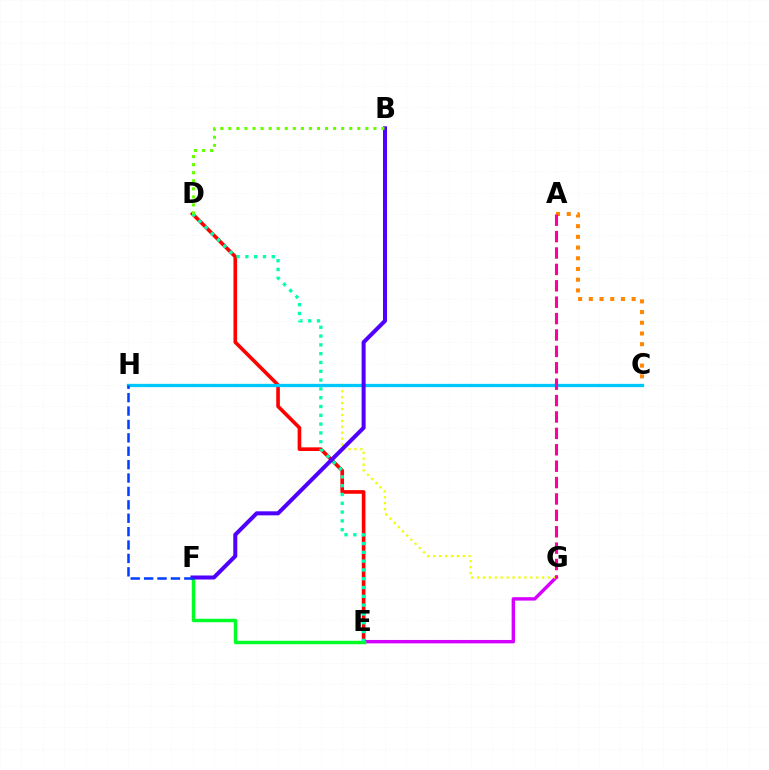{('E', 'G'): [{'color': '#d600ff', 'line_style': 'solid', 'thickness': 2.45}], ('G', 'H'): [{'color': '#eeff00', 'line_style': 'dotted', 'thickness': 1.61}], ('D', 'E'): [{'color': '#ff0000', 'line_style': 'solid', 'thickness': 2.62}, {'color': '#00ffaf', 'line_style': 'dotted', 'thickness': 2.39}], ('A', 'C'): [{'color': '#ff8800', 'line_style': 'dotted', 'thickness': 2.91}], ('E', 'F'): [{'color': '#00ff27', 'line_style': 'solid', 'thickness': 2.48}], ('C', 'H'): [{'color': '#00c7ff', 'line_style': 'solid', 'thickness': 2.37}], ('B', 'F'): [{'color': '#4f00ff', 'line_style': 'solid', 'thickness': 2.89}], ('A', 'G'): [{'color': '#ff00a0', 'line_style': 'dashed', 'thickness': 2.23}], ('F', 'H'): [{'color': '#003fff', 'line_style': 'dashed', 'thickness': 1.82}], ('B', 'D'): [{'color': '#66ff00', 'line_style': 'dotted', 'thickness': 2.19}]}